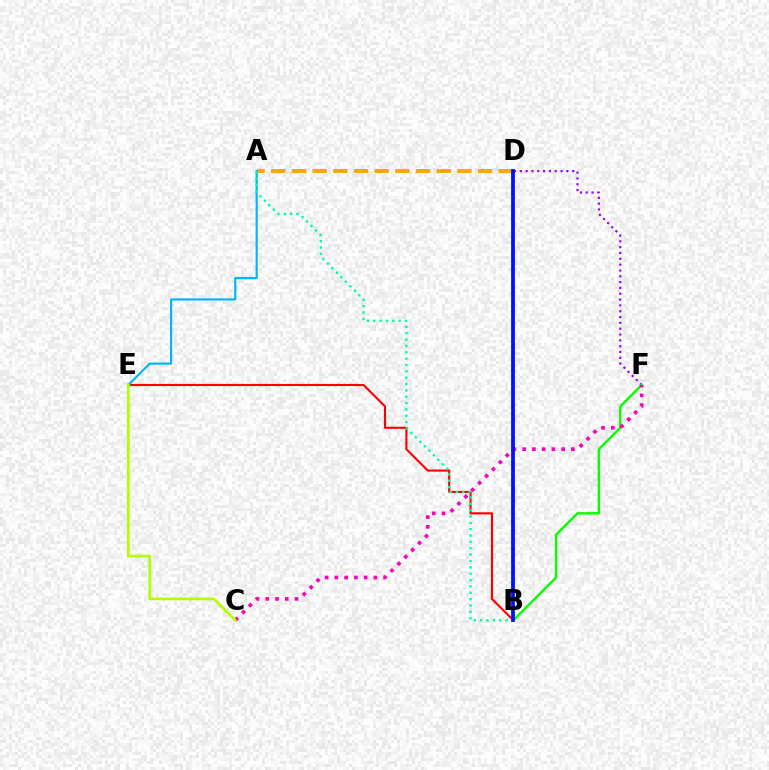{('D', 'F'): [{'color': '#9b00ff', 'line_style': 'dotted', 'thickness': 1.58}], ('B', 'F'): [{'color': '#08ff00', 'line_style': 'solid', 'thickness': 1.75}], ('B', 'E'): [{'color': '#ff0000', 'line_style': 'solid', 'thickness': 1.53}], ('A', 'D'): [{'color': '#ffa500', 'line_style': 'dashed', 'thickness': 2.81}], ('A', 'E'): [{'color': '#00b5ff', 'line_style': 'solid', 'thickness': 1.57}], ('A', 'B'): [{'color': '#00ff9d', 'line_style': 'dotted', 'thickness': 1.73}], ('C', 'F'): [{'color': '#ff00bd', 'line_style': 'dotted', 'thickness': 2.65}], ('B', 'D'): [{'color': '#0010ff', 'line_style': 'solid', 'thickness': 2.71}], ('C', 'E'): [{'color': '#b3ff00', 'line_style': 'solid', 'thickness': 1.97}]}